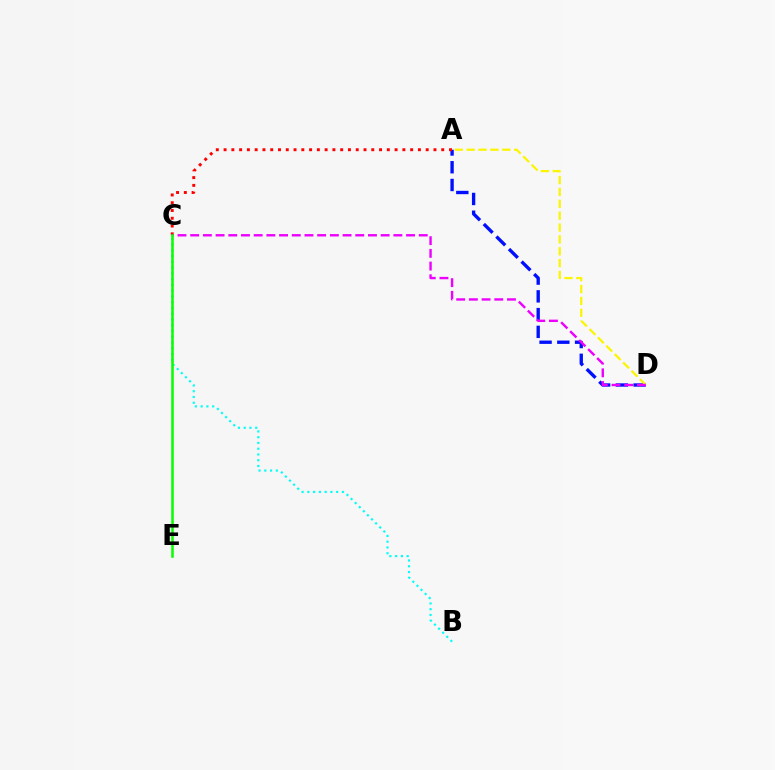{('B', 'C'): [{'color': '#00fff6', 'line_style': 'dotted', 'thickness': 1.57}], ('A', 'D'): [{'color': '#0010ff', 'line_style': 'dashed', 'thickness': 2.41}, {'color': '#fcf500', 'line_style': 'dashed', 'thickness': 1.61}], ('A', 'C'): [{'color': '#ff0000', 'line_style': 'dotted', 'thickness': 2.11}], ('C', 'D'): [{'color': '#ee00ff', 'line_style': 'dashed', 'thickness': 1.73}], ('C', 'E'): [{'color': '#08ff00', 'line_style': 'solid', 'thickness': 1.82}]}